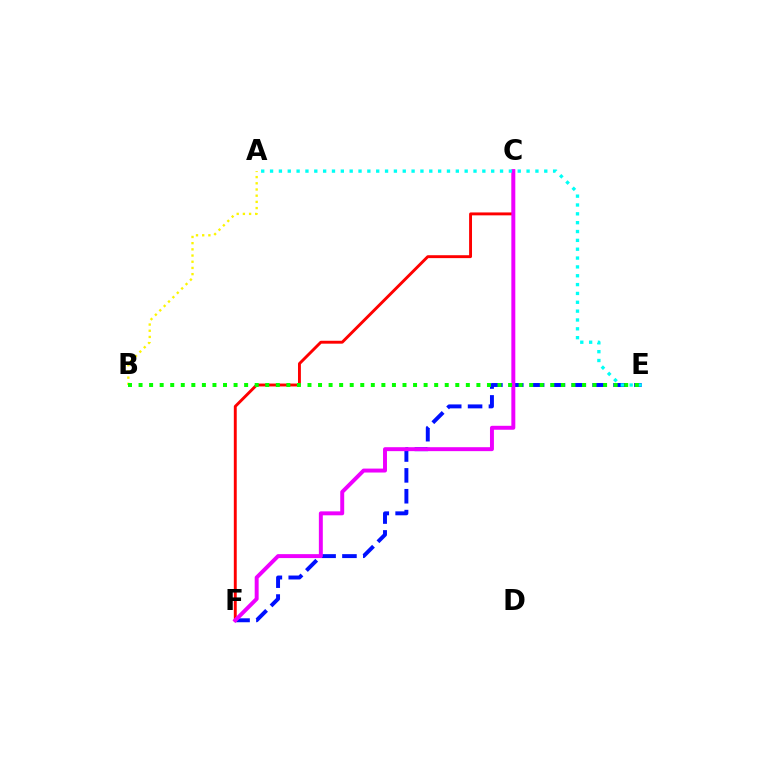{('E', 'F'): [{'color': '#0010ff', 'line_style': 'dashed', 'thickness': 2.83}], ('A', 'B'): [{'color': '#fcf500', 'line_style': 'dotted', 'thickness': 1.68}], ('C', 'F'): [{'color': '#ff0000', 'line_style': 'solid', 'thickness': 2.09}, {'color': '#ee00ff', 'line_style': 'solid', 'thickness': 2.84}], ('A', 'E'): [{'color': '#00fff6', 'line_style': 'dotted', 'thickness': 2.4}], ('B', 'E'): [{'color': '#08ff00', 'line_style': 'dotted', 'thickness': 2.87}]}